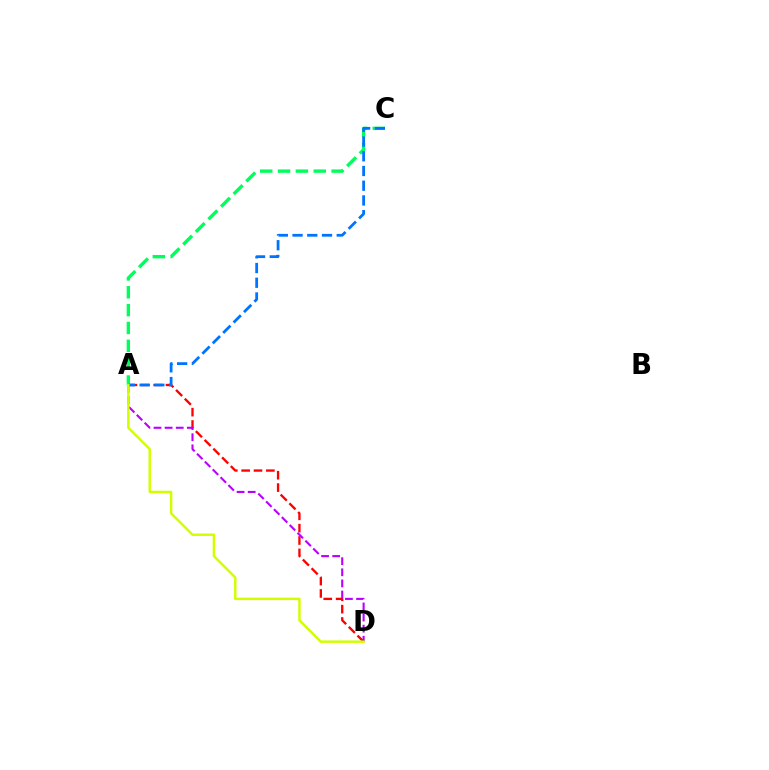{('A', 'D'): [{'color': '#ff0000', 'line_style': 'dashed', 'thickness': 1.68}, {'color': '#b900ff', 'line_style': 'dashed', 'thickness': 1.51}, {'color': '#d1ff00', 'line_style': 'solid', 'thickness': 1.78}], ('A', 'C'): [{'color': '#00ff5c', 'line_style': 'dashed', 'thickness': 2.43}, {'color': '#0074ff', 'line_style': 'dashed', 'thickness': 2.0}]}